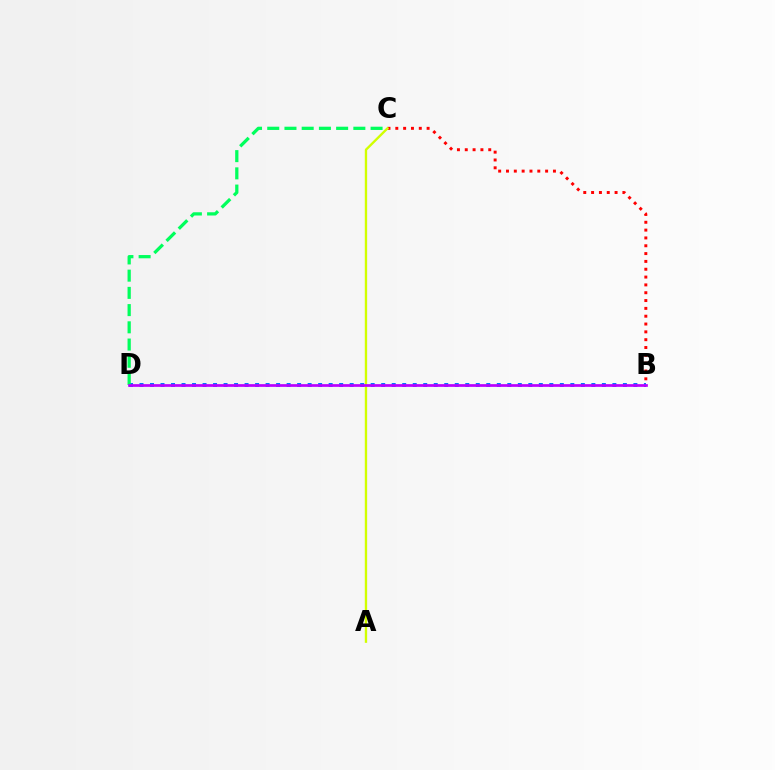{('B', 'D'): [{'color': '#0074ff', 'line_style': 'dotted', 'thickness': 2.86}, {'color': '#b900ff', 'line_style': 'solid', 'thickness': 1.95}], ('B', 'C'): [{'color': '#ff0000', 'line_style': 'dotted', 'thickness': 2.13}], ('C', 'D'): [{'color': '#00ff5c', 'line_style': 'dashed', 'thickness': 2.34}], ('A', 'C'): [{'color': '#d1ff00', 'line_style': 'solid', 'thickness': 1.69}]}